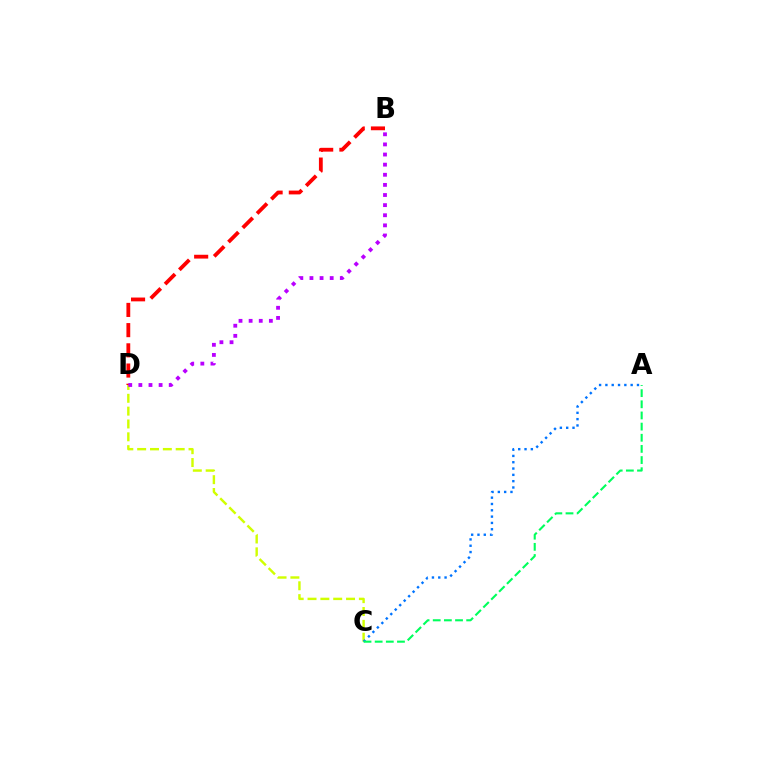{('C', 'D'): [{'color': '#d1ff00', 'line_style': 'dashed', 'thickness': 1.74}], ('A', 'C'): [{'color': '#0074ff', 'line_style': 'dotted', 'thickness': 1.72}, {'color': '#00ff5c', 'line_style': 'dashed', 'thickness': 1.52}], ('B', 'D'): [{'color': '#ff0000', 'line_style': 'dashed', 'thickness': 2.74}, {'color': '#b900ff', 'line_style': 'dotted', 'thickness': 2.75}]}